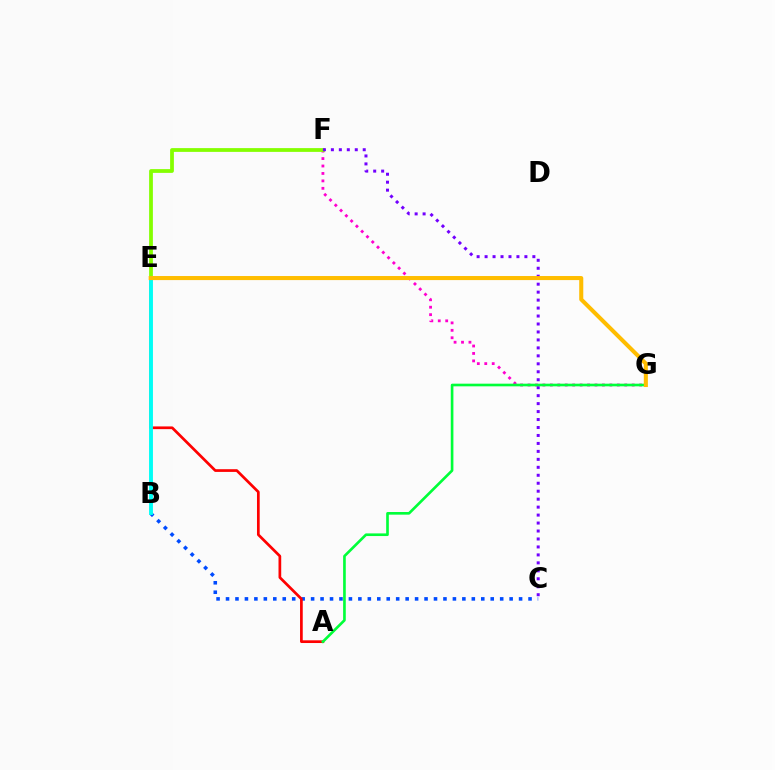{('F', 'G'): [{'color': '#ff00cf', 'line_style': 'dotted', 'thickness': 2.02}], ('B', 'C'): [{'color': '#004bff', 'line_style': 'dotted', 'thickness': 2.57}], ('A', 'E'): [{'color': '#ff0000', 'line_style': 'solid', 'thickness': 1.95}], ('E', 'F'): [{'color': '#84ff00', 'line_style': 'solid', 'thickness': 2.71}], ('B', 'E'): [{'color': '#00fff6', 'line_style': 'solid', 'thickness': 2.8}], ('C', 'F'): [{'color': '#7200ff', 'line_style': 'dotted', 'thickness': 2.16}], ('A', 'G'): [{'color': '#00ff39', 'line_style': 'solid', 'thickness': 1.91}], ('E', 'G'): [{'color': '#ffbd00', 'line_style': 'solid', 'thickness': 2.92}]}